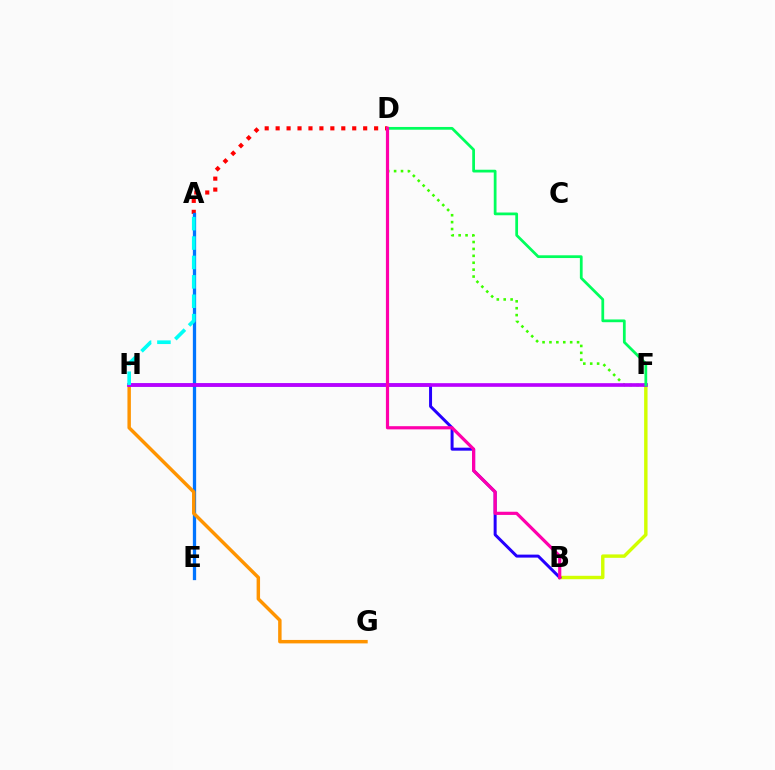{('A', 'D'): [{'color': '#ff0000', 'line_style': 'dotted', 'thickness': 2.97}], ('B', 'F'): [{'color': '#d1ff00', 'line_style': 'solid', 'thickness': 2.46}], ('A', 'E'): [{'color': '#0074ff', 'line_style': 'solid', 'thickness': 2.36}], ('G', 'H'): [{'color': '#ff9400', 'line_style': 'solid', 'thickness': 2.48}], ('B', 'H'): [{'color': '#2500ff', 'line_style': 'solid', 'thickness': 2.15}], ('D', 'F'): [{'color': '#3dff00', 'line_style': 'dotted', 'thickness': 1.88}, {'color': '#00ff5c', 'line_style': 'solid', 'thickness': 1.98}], ('F', 'H'): [{'color': '#b900ff', 'line_style': 'solid', 'thickness': 2.63}], ('A', 'H'): [{'color': '#00fff6', 'line_style': 'dashed', 'thickness': 2.64}], ('B', 'D'): [{'color': '#ff00ac', 'line_style': 'solid', 'thickness': 2.29}]}